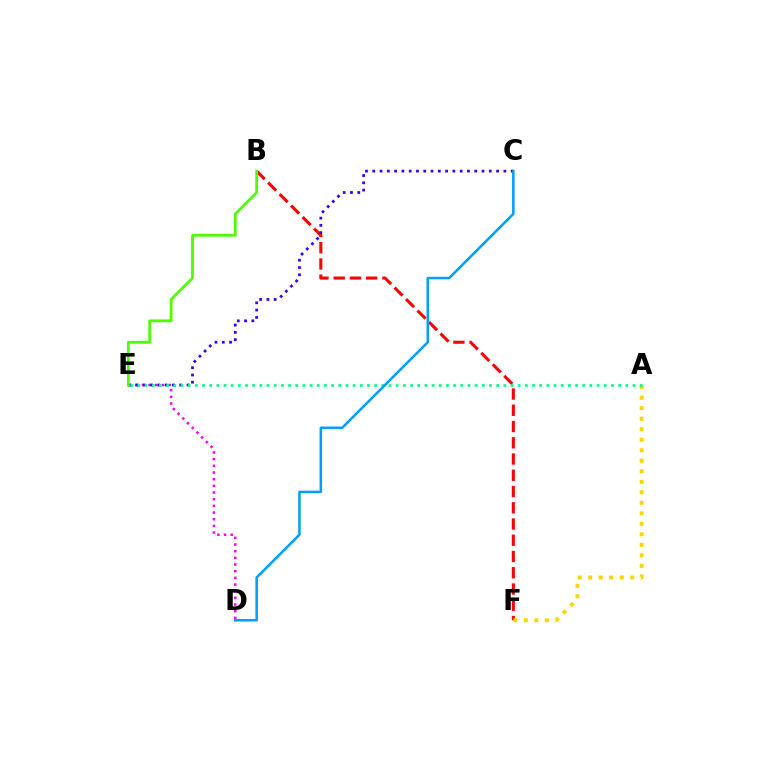{('D', 'E'): [{'color': '#ff00ed', 'line_style': 'dotted', 'thickness': 1.81}], ('B', 'F'): [{'color': '#ff0000', 'line_style': 'dashed', 'thickness': 2.21}], ('C', 'E'): [{'color': '#3700ff', 'line_style': 'dotted', 'thickness': 1.98}], ('A', 'F'): [{'color': '#ffd500', 'line_style': 'dotted', 'thickness': 2.86}], ('A', 'E'): [{'color': '#00ff86', 'line_style': 'dotted', 'thickness': 1.95}], ('B', 'E'): [{'color': '#4fff00', 'line_style': 'solid', 'thickness': 2.01}], ('C', 'D'): [{'color': '#009eff', 'line_style': 'solid', 'thickness': 1.82}]}